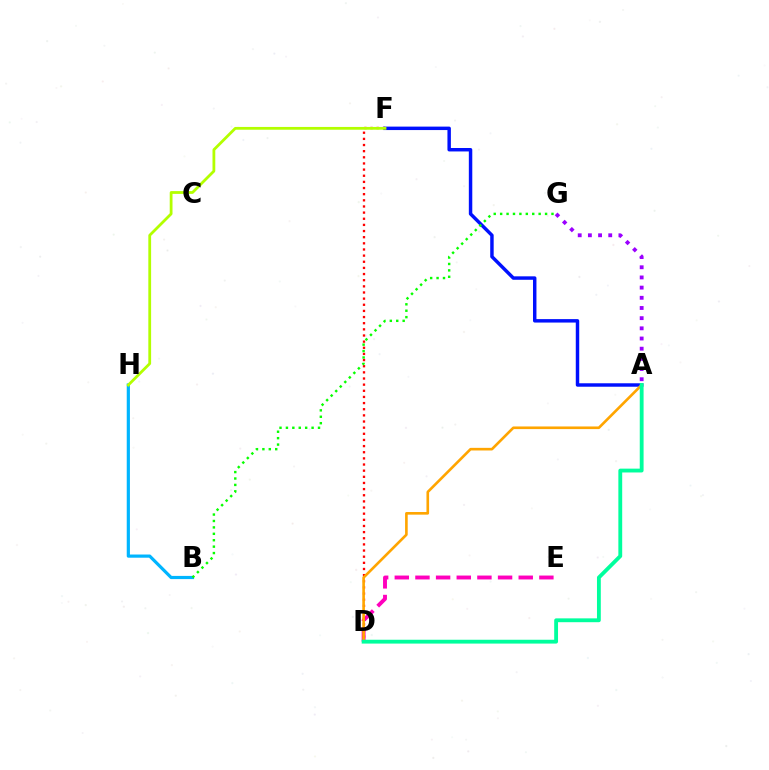{('B', 'H'): [{'color': '#00b5ff', 'line_style': 'solid', 'thickness': 2.3}], ('D', 'E'): [{'color': '#ff00bd', 'line_style': 'dashed', 'thickness': 2.81}], ('A', 'F'): [{'color': '#0010ff', 'line_style': 'solid', 'thickness': 2.49}], ('D', 'F'): [{'color': '#ff0000', 'line_style': 'dotted', 'thickness': 1.67}], ('F', 'H'): [{'color': '#b3ff00', 'line_style': 'solid', 'thickness': 2.01}], ('B', 'G'): [{'color': '#08ff00', 'line_style': 'dotted', 'thickness': 1.74}], ('A', 'D'): [{'color': '#ffa500', 'line_style': 'solid', 'thickness': 1.9}, {'color': '#00ff9d', 'line_style': 'solid', 'thickness': 2.76}], ('A', 'G'): [{'color': '#9b00ff', 'line_style': 'dotted', 'thickness': 2.77}]}